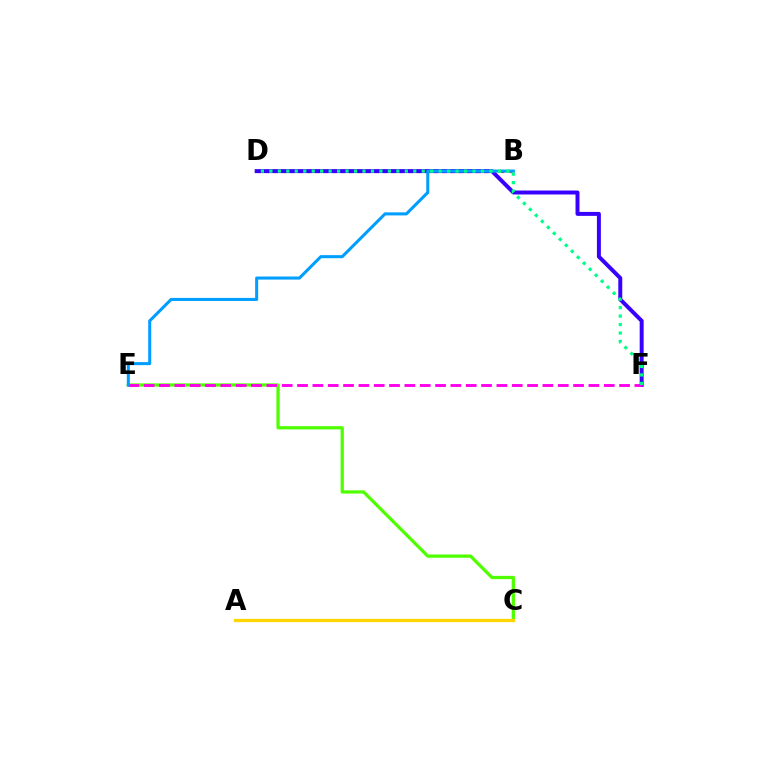{('C', 'E'): [{'color': '#4fff00', 'line_style': 'solid', 'thickness': 2.35}], ('A', 'C'): [{'color': '#ffd500', 'line_style': 'solid', 'thickness': 2.34}], ('B', 'D'): [{'color': '#ff0000', 'line_style': 'dotted', 'thickness': 2.28}], ('D', 'F'): [{'color': '#3700ff', 'line_style': 'solid', 'thickness': 2.85}, {'color': '#00ff86', 'line_style': 'dotted', 'thickness': 2.3}], ('E', 'F'): [{'color': '#ff00ed', 'line_style': 'dashed', 'thickness': 2.08}], ('B', 'E'): [{'color': '#009eff', 'line_style': 'solid', 'thickness': 2.2}]}